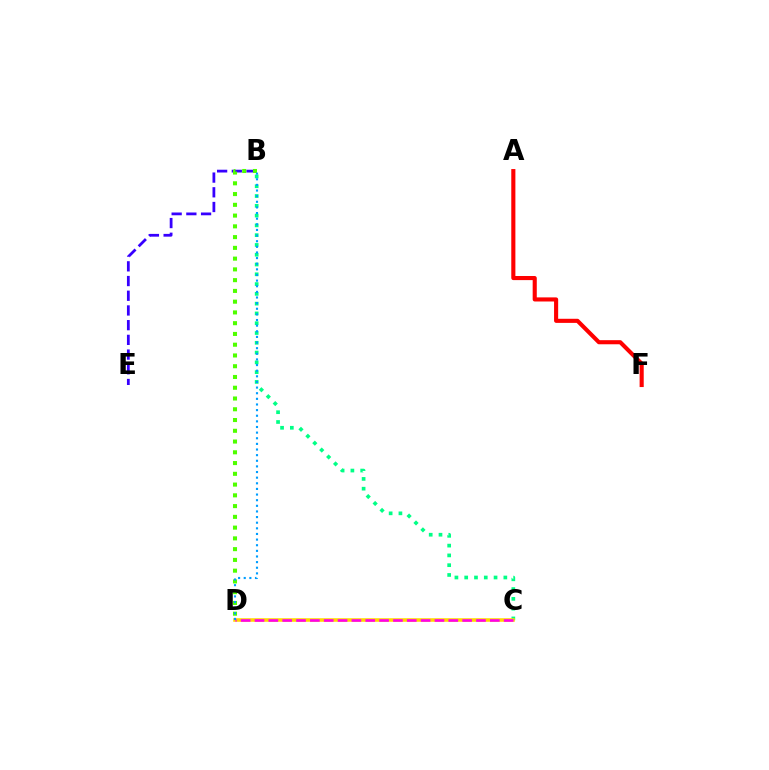{('B', 'C'): [{'color': '#00ff86', 'line_style': 'dotted', 'thickness': 2.66}], ('B', 'E'): [{'color': '#3700ff', 'line_style': 'dashed', 'thickness': 2.0}], ('A', 'F'): [{'color': '#ff0000', 'line_style': 'solid', 'thickness': 2.96}], ('C', 'D'): [{'color': '#ffd500', 'line_style': 'solid', 'thickness': 2.57}, {'color': '#ff00ed', 'line_style': 'dashed', 'thickness': 1.88}], ('B', 'D'): [{'color': '#4fff00', 'line_style': 'dotted', 'thickness': 2.92}, {'color': '#009eff', 'line_style': 'dotted', 'thickness': 1.53}]}